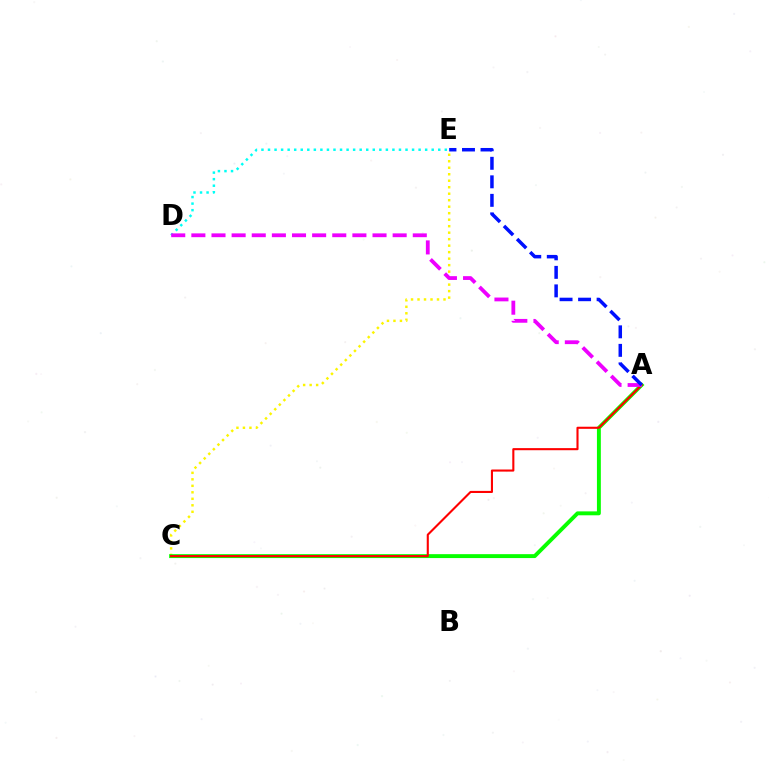{('D', 'E'): [{'color': '#00fff6', 'line_style': 'dotted', 'thickness': 1.78}], ('C', 'E'): [{'color': '#fcf500', 'line_style': 'dotted', 'thickness': 1.76}], ('A', 'C'): [{'color': '#08ff00', 'line_style': 'solid', 'thickness': 2.81}, {'color': '#ff0000', 'line_style': 'solid', 'thickness': 1.51}], ('A', 'D'): [{'color': '#ee00ff', 'line_style': 'dashed', 'thickness': 2.73}], ('A', 'E'): [{'color': '#0010ff', 'line_style': 'dashed', 'thickness': 2.52}]}